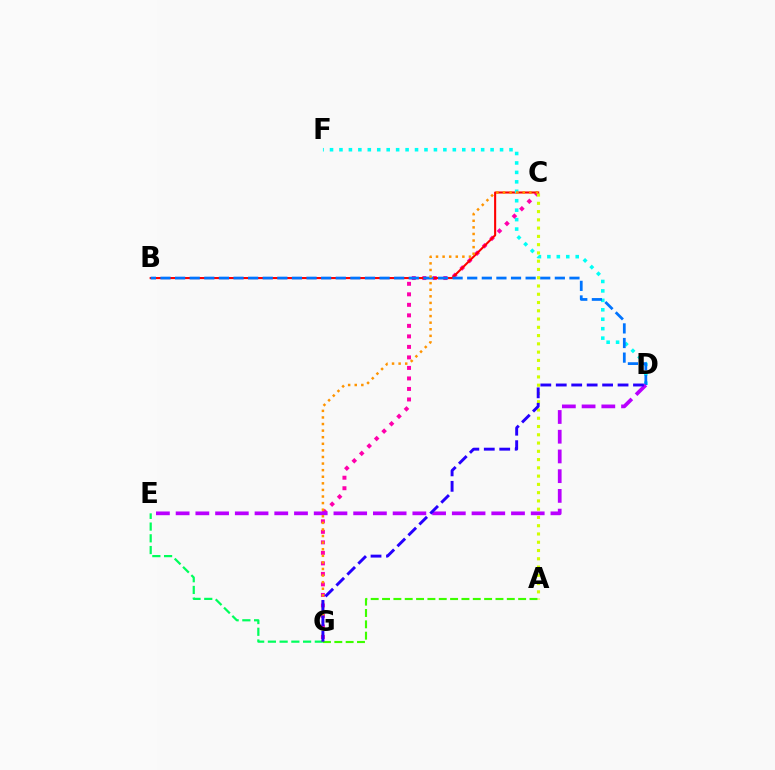{('E', 'G'): [{'color': '#00ff5c', 'line_style': 'dashed', 'thickness': 1.59}], ('C', 'G'): [{'color': '#ff00ac', 'line_style': 'dotted', 'thickness': 2.86}, {'color': '#ff9400', 'line_style': 'dotted', 'thickness': 1.79}], ('B', 'C'): [{'color': '#ff0000', 'line_style': 'solid', 'thickness': 1.5}], ('D', 'F'): [{'color': '#00fff6', 'line_style': 'dotted', 'thickness': 2.57}], ('B', 'D'): [{'color': '#0074ff', 'line_style': 'dashed', 'thickness': 1.98}], ('A', 'C'): [{'color': '#d1ff00', 'line_style': 'dotted', 'thickness': 2.25}], ('D', 'E'): [{'color': '#b900ff', 'line_style': 'dashed', 'thickness': 2.68}], ('A', 'G'): [{'color': '#3dff00', 'line_style': 'dashed', 'thickness': 1.54}], ('D', 'G'): [{'color': '#2500ff', 'line_style': 'dashed', 'thickness': 2.1}]}